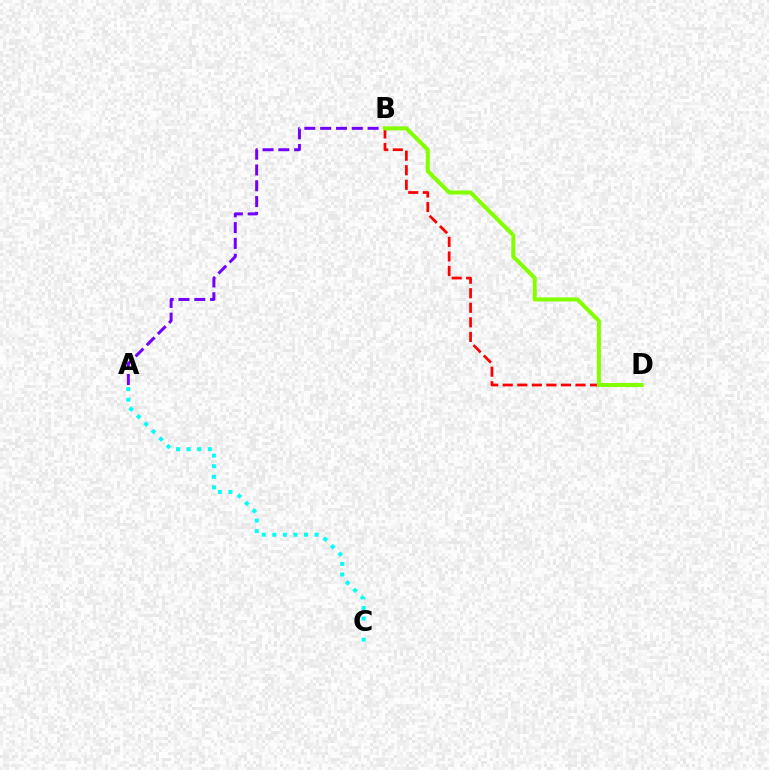{('A', 'B'): [{'color': '#7200ff', 'line_style': 'dashed', 'thickness': 2.15}], ('B', 'D'): [{'color': '#ff0000', 'line_style': 'dashed', 'thickness': 1.98}, {'color': '#84ff00', 'line_style': 'solid', 'thickness': 2.91}], ('A', 'C'): [{'color': '#00fff6', 'line_style': 'dotted', 'thickness': 2.87}]}